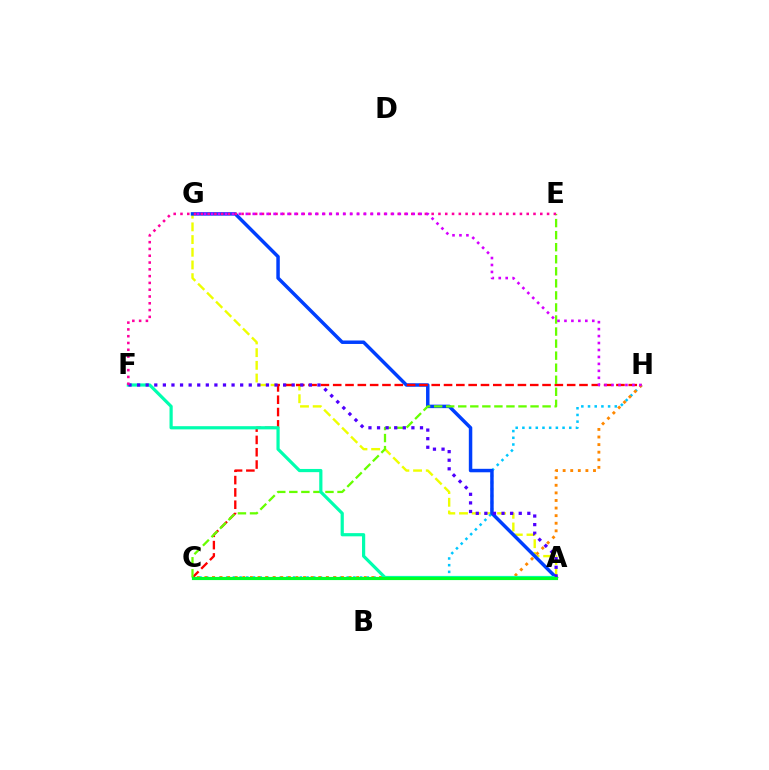{('A', 'G'): [{'color': '#eeff00', 'line_style': 'dashed', 'thickness': 1.72}, {'color': '#003fff', 'line_style': 'solid', 'thickness': 2.5}], ('C', 'H'): [{'color': '#00c7ff', 'line_style': 'dotted', 'thickness': 1.82}, {'color': '#ff0000', 'line_style': 'dashed', 'thickness': 1.67}, {'color': '#ff8800', 'line_style': 'dotted', 'thickness': 2.06}], ('C', 'E'): [{'color': '#66ff00', 'line_style': 'dashed', 'thickness': 1.64}], ('A', 'F'): [{'color': '#00ffaf', 'line_style': 'solid', 'thickness': 2.3}, {'color': '#4f00ff', 'line_style': 'dotted', 'thickness': 2.33}], ('A', 'C'): [{'color': '#00ff27', 'line_style': 'solid', 'thickness': 2.28}], ('E', 'F'): [{'color': '#ff00a0', 'line_style': 'dotted', 'thickness': 1.84}], ('G', 'H'): [{'color': '#d600ff', 'line_style': 'dotted', 'thickness': 1.89}]}